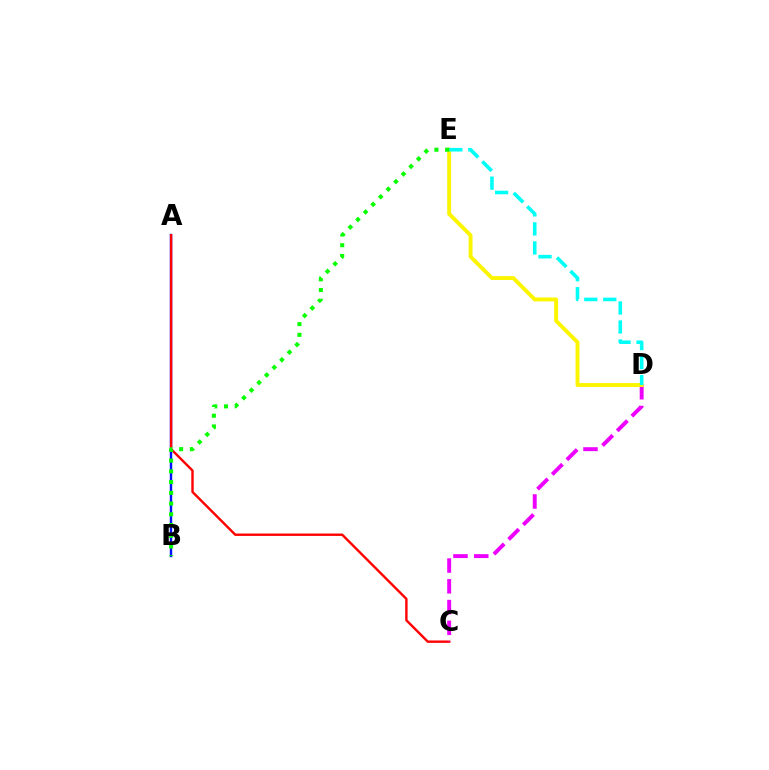{('A', 'B'): [{'color': '#0010ff', 'line_style': 'solid', 'thickness': 1.74}], ('A', 'C'): [{'color': '#ff0000', 'line_style': 'solid', 'thickness': 1.73}], ('C', 'D'): [{'color': '#ee00ff', 'line_style': 'dashed', 'thickness': 2.82}], ('D', 'E'): [{'color': '#fcf500', 'line_style': 'solid', 'thickness': 2.81}, {'color': '#00fff6', 'line_style': 'dashed', 'thickness': 2.58}], ('B', 'E'): [{'color': '#08ff00', 'line_style': 'dotted', 'thickness': 2.92}]}